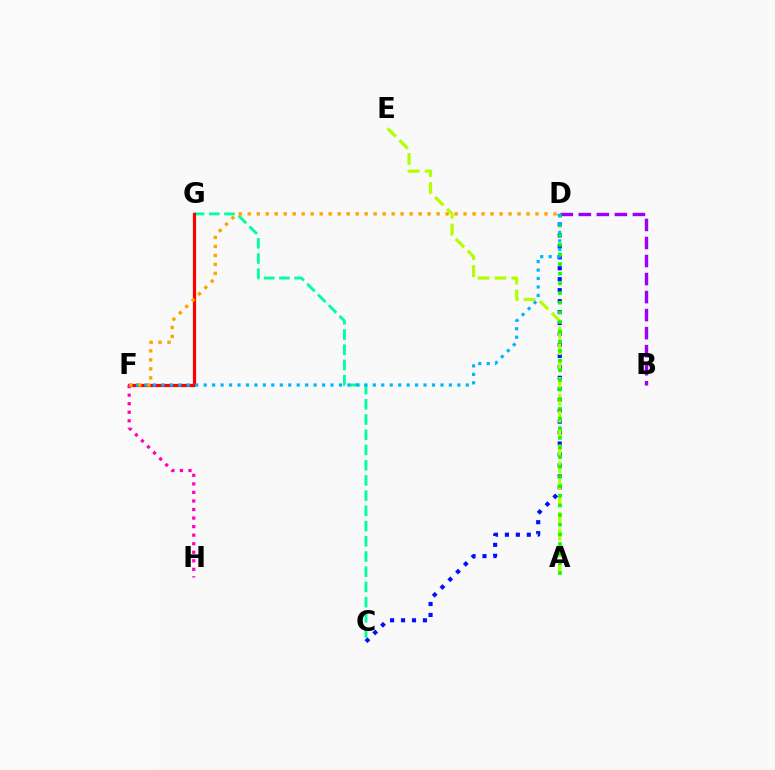{('B', 'D'): [{'color': '#9b00ff', 'line_style': 'dashed', 'thickness': 2.45}], ('C', 'D'): [{'color': '#0010ff', 'line_style': 'dotted', 'thickness': 2.98}], ('C', 'G'): [{'color': '#00ff9d', 'line_style': 'dashed', 'thickness': 2.07}], ('A', 'E'): [{'color': '#b3ff00', 'line_style': 'dashed', 'thickness': 2.29}], ('A', 'D'): [{'color': '#08ff00', 'line_style': 'dotted', 'thickness': 2.62}], ('F', 'G'): [{'color': '#ff0000', 'line_style': 'solid', 'thickness': 2.32}], ('D', 'F'): [{'color': '#00b5ff', 'line_style': 'dotted', 'thickness': 2.3}, {'color': '#ffa500', 'line_style': 'dotted', 'thickness': 2.44}], ('F', 'H'): [{'color': '#ff00bd', 'line_style': 'dotted', 'thickness': 2.32}]}